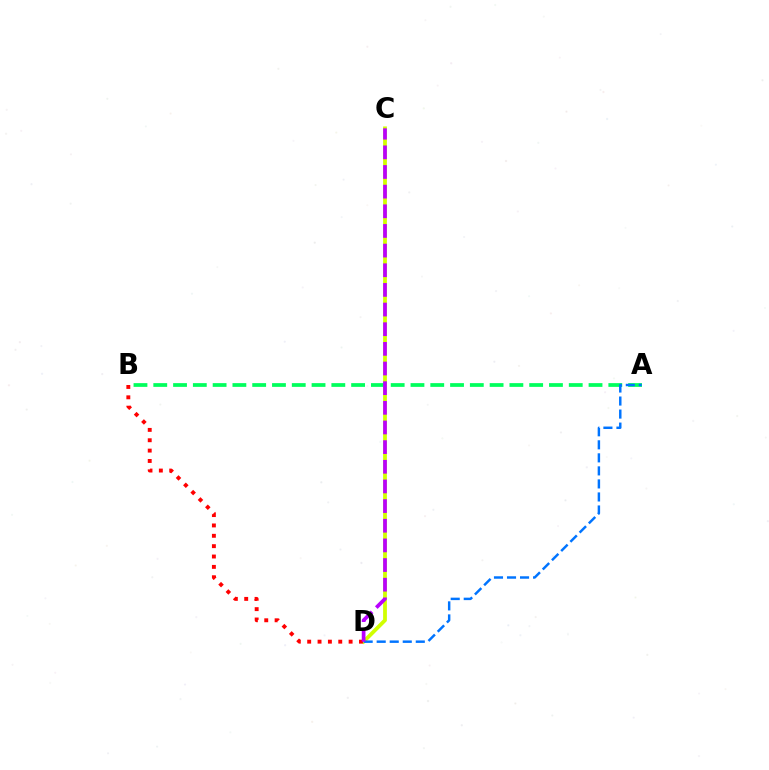{('C', 'D'): [{'color': '#d1ff00', 'line_style': 'solid', 'thickness': 2.72}, {'color': '#b900ff', 'line_style': 'dashed', 'thickness': 2.67}], ('A', 'B'): [{'color': '#00ff5c', 'line_style': 'dashed', 'thickness': 2.69}], ('A', 'D'): [{'color': '#0074ff', 'line_style': 'dashed', 'thickness': 1.77}], ('B', 'D'): [{'color': '#ff0000', 'line_style': 'dotted', 'thickness': 2.81}]}